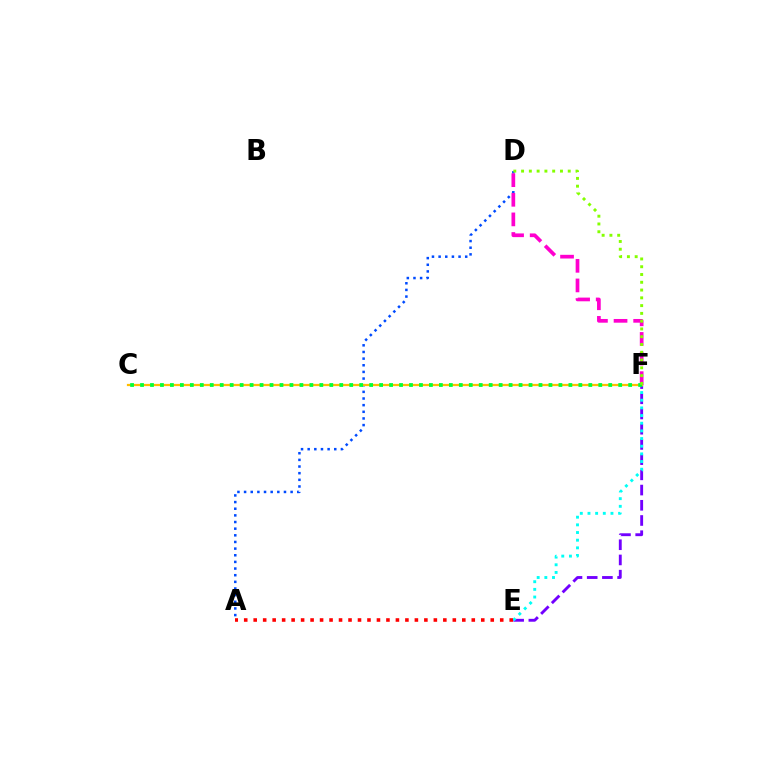{('E', 'F'): [{'color': '#7200ff', 'line_style': 'dashed', 'thickness': 2.07}, {'color': '#00fff6', 'line_style': 'dotted', 'thickness': 2.08}], ('A', 'D'): [{'color': '#004bff', 'line_style': 'dotted', 'thickness': 1.81}], ('C', 'F'): [{'color': '#ffbd00', 'line_style': 'solid', 'thickness': 1.6}, {'color': '#00ff39', 'line_style': 'dotted', 'thickness': 2.71}], ('D', 'F'): [{'color': '#ff00cf', 'line_style': 'dashed', 'thickness': 2.66}, {'color': '#84ff00', 'line_style': 'dotted', 'thickness': 2.11}], ('A', 'E'): [{'color': '#ff0000', 'line_style': 'dotted', 'thickness': 2.58}]}